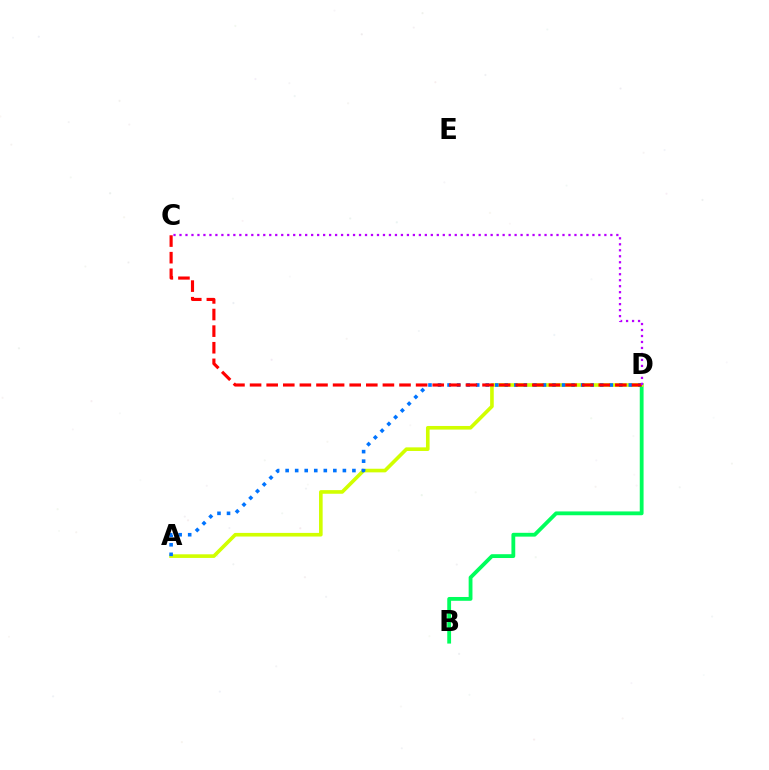{('B', 'D'): [{'color': '#00ff5c', 'line_style': 'solid', 'thickness': 2.75}], ('A', 'D'): [{'color': '#d1ff00', 'line_style': 'solid', 'thickness': 2.61}, {'color': '#0074ff', 'line_style': 'dotted', 'thickness': 2.59}], ('C', 'D'): [{'color': '#ff0000', 'line_style': 'dashed', 'thickness': 2.26}, {'color': '#b900ff', 'line_style': 'dotted', 'thickness': 1.63}]}